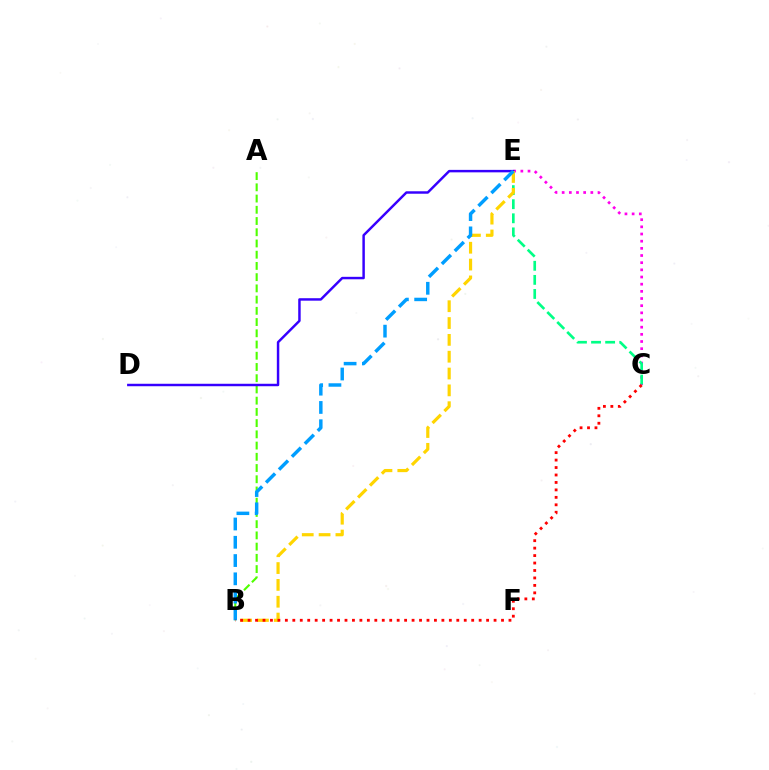{('C', 'E'): [{'color': '#ff00ed', 'line_style': 'dotted', 'thickness': 1.95}, {'color': '#00ff86', 'line_style': 'dashed', 'thickness': 1.91}], ('A', 'B'): [{'color': '#4fff00', 'line_style': 'dashed', 'thickness': 1.53}], ('D', 'E'): [{'color': '#3700ff', 'line_style': 'solid', 'thickness': 1.77}], ('B', 'E'): [{'color': '#ffd500', 'line_style': 'dashed', 'thickness': 2.29}, {'color': '#009eff', 'line_style': 'dashed', 'thickness': 2.48}], ('B', 'C'): [{'color': '#ff0000', 'line_style': 'dotted', 'thickness': 2.03}]}